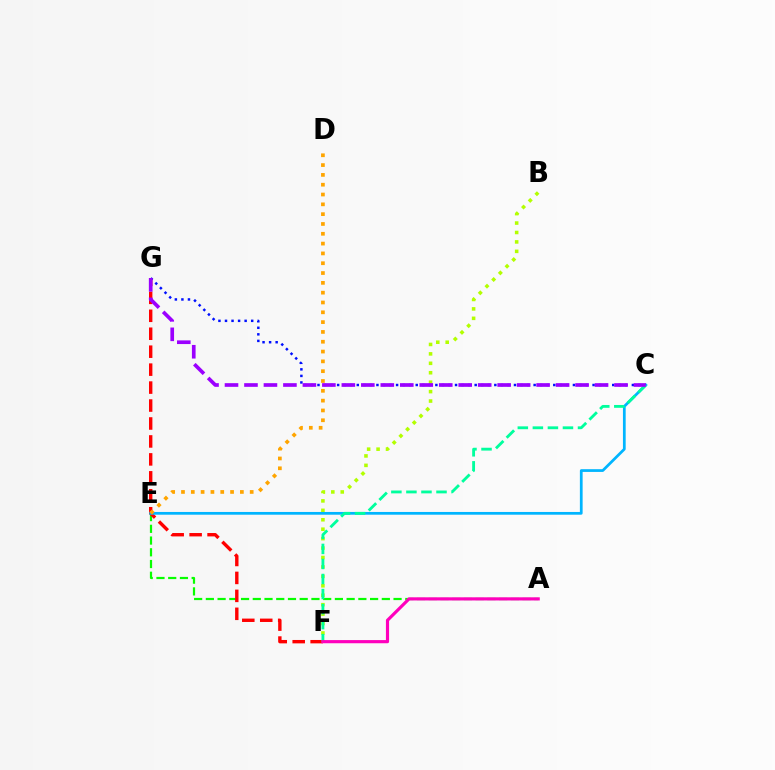{('A', 'E'): [{'color': '#08ff00', 'line_style': 'dashed', 'thickness': 1.59}], ('B', 'F'): [{'color': '#b3ff00', 'line_style': 'dotted', 'thickness': 2.56}], ('F', 'G'): [{'color': '#ff0000', 'line_style': 'dashed', 'thickness': 2.44}], ('C', 'E'): [{'color': '#00b5ff', 'line_style': 'solid', 'thickness': 1.97}], ('D', 'E'): [{'color': '#ffa500', 'line_style': 'dotted', 'thickness': 2.67}], ('C', 'G'): [{'color': '#0010ff', 'line_style': 'dotted', 'thickness': 1.78}, {'color': '#9b00ff', 'line_style': 'dashed', 'thickness': 2.65}], ('C', 'F'): [{'color': '#00ff9d', 'line_style': 'dashed', 'thickness': 2.04}], ('A', 'F'): [{'color': '#ff00bd', 'line_style': 'solid', 'thickness': 2.27}]}